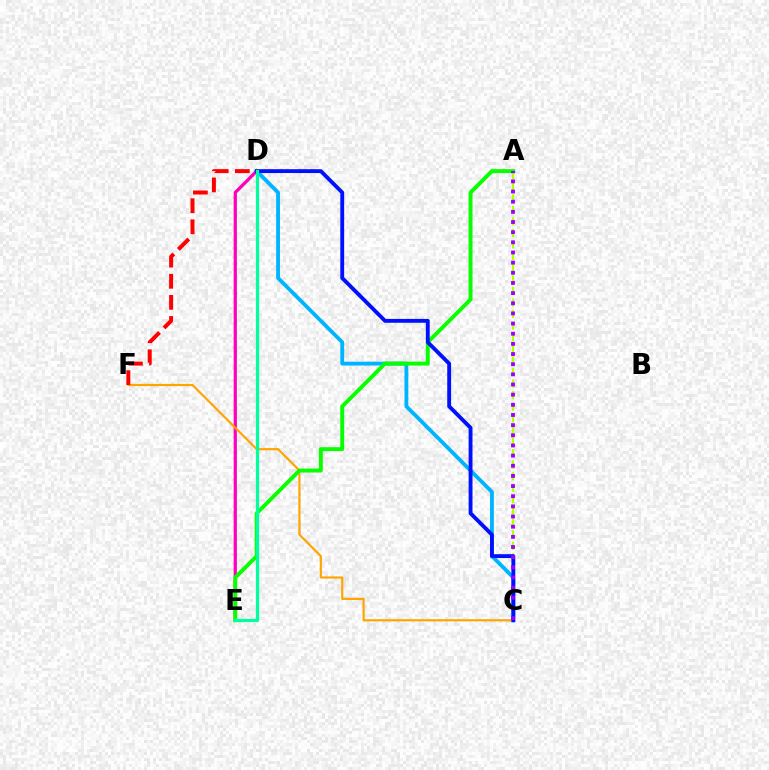{('D', 'E'): [{'color': '#ff00bd', 'line_style': 'solid', 'thickness': 2.32}, {'color': '#00ff9d', 'line_style': 'solid', 'thickness': 2.31}], ('A', 'C'): [{'color': '#b3ff00', 'line_style': 'dashed', 'thickness': 1.57}, {'color': '#9b00ff', 'line_style': 'dotted', 'thickness': 2.76}], ('C', 'D'): [{'color': '#00b5ff', 'line_style': 'solid', 'thickness': 2.76}, {'color': '#0010ff', 'line_style': 'solid', 'thickness': 2.78}], ('C', 'F'): [{'color': '#ffa500', 'line_style': 'solid', 'thickness': 1.56}], ('A', 'E'): [{'color': '#08ff00', 'line_style': 'solid', 'thickness': 2.82}], ('D', 'F'): [{'color': '#ff0000', 'line_style': 'dashed', 'thickness': 2.87}]}